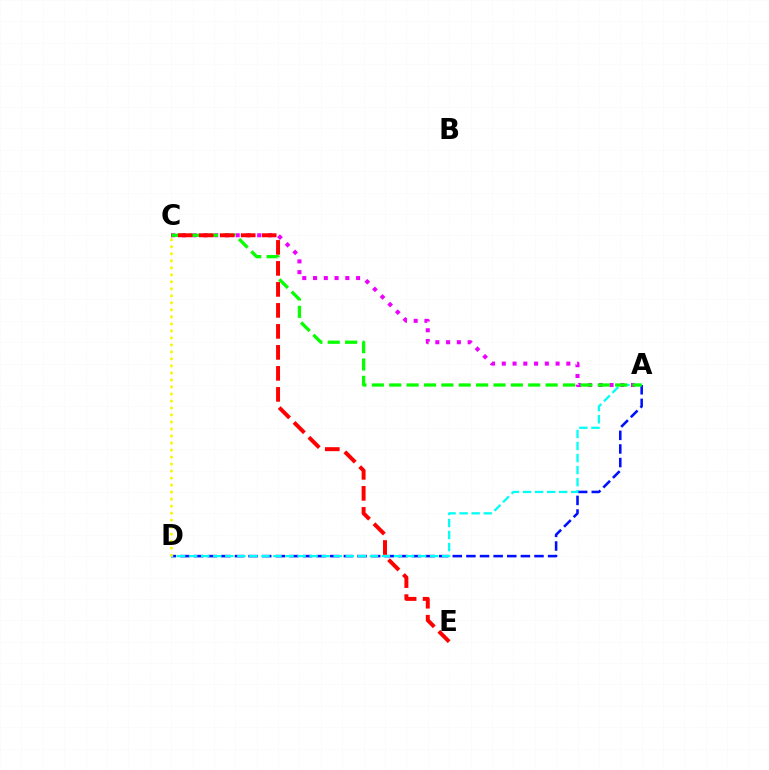{('A', 'D'): [{'color': '#0010ff', 'line_style': 'dashed', 'thickness': 1.85}, {'color': '#00fff6', 'line_style': 'dashed', 'thickness': 1.64}], ('A', 'C'): [{'color': '#ee00ff', 'line_style': 'dotted', 'thickness': 2.92}, {'color': '#08ff00', 'line_style': 'dashed', 'thickness': 2.36}], ('C', 'D'): [{'color': '#fcf500', 'line_style': 'dotted', 'thickness': 1.9}], ('C', 'E'): [{'color': '#ff0000', 'line_style': 'dashed', 'thickness': 2.85}]}